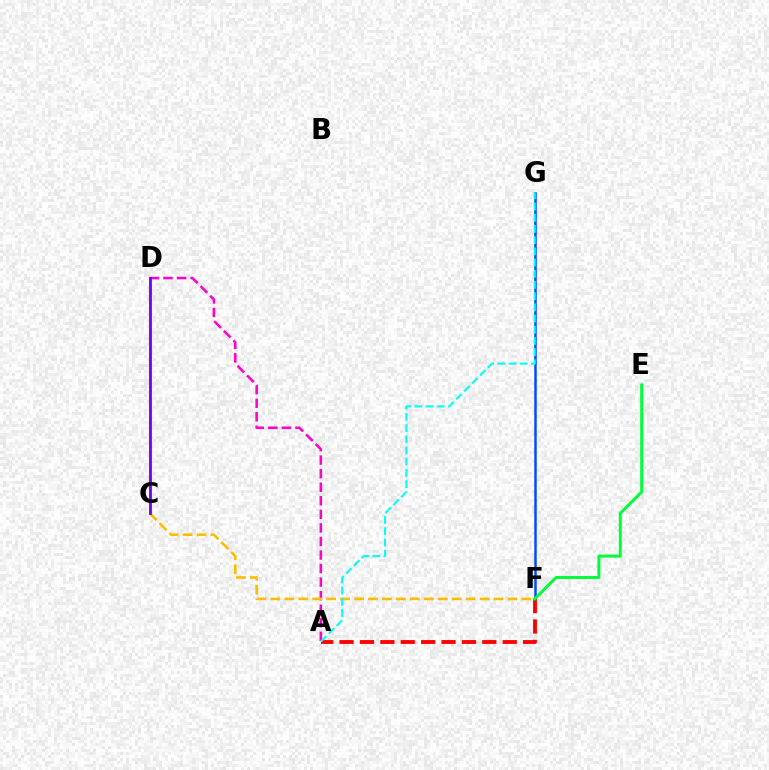{('A', 'D'): [{'color': '#ff00cf', 'line_style': 'dashed', 'thickness': 1.84}], ('F', 'G'): [{'color': '#004bff', 'line_style': 'solid', 'thickness': 1.8}], ('C', 'D'): [{'color': '#84ff00', 'line_style': 'solid', 'thickness': 1.51}, {'color': '#7200ff', 'line_style': 'solid', 'thickness': 2.0}], ('C', 'F'): [{'color': '#ffbd00', 'line_style': 'dashed', 'thickness': 1.89}], ('A', 'F'): [{'color': '#ff0000', 'line_style': 'dashed', 'thickness': 2.77}], ('E', 'F'): [{'color': '#00ff39', 'line_style': 'solid', 'thickness': 2.13}], ('A', 'G'): [{'color': '#00fff6', 'line_style': 'dashed', 'thickness': 1.52}]}